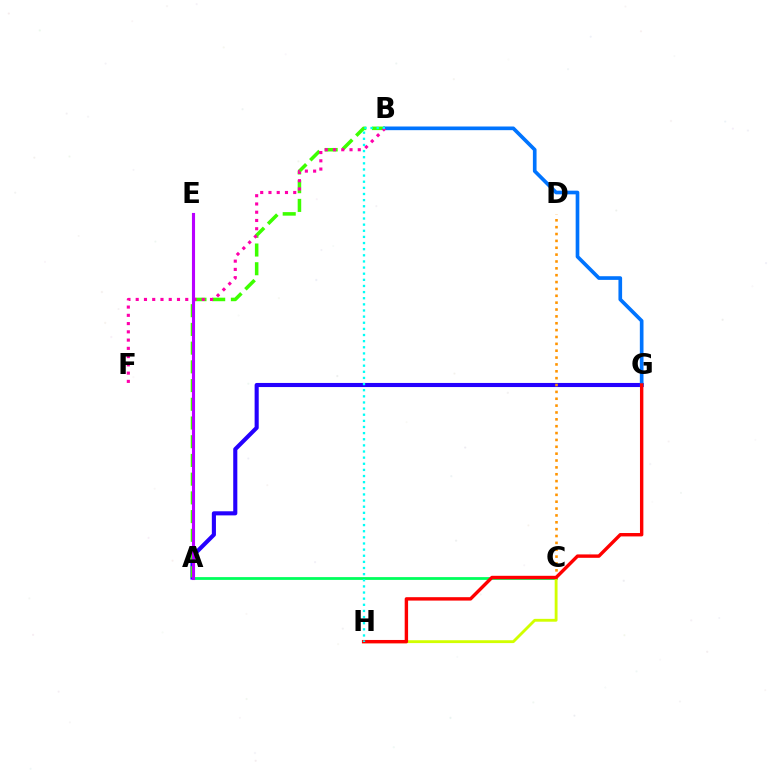{('A', 'C'): [{'color': '#00ff5c', 'line_style': 'solid', 'thickness': 2.01}], ('A', 'G'): [{'color': '#2500ff', 'line_style': 'solid', 'thickness': 2.95}], ('C', 'H'): [{'color': '#d1ff00', 'line_style': 'solid', 'thickness': 2.05}], ('C', 'D'): [{'color': '#ff9400', 'line_style': 'dotted', 'thickness': 1.86}], ('A', 'B'): [{'color': '#3dff00', 'line_style': 'dashed', 'thickness': 2.54}], ('B', 'G'): [{'color': '#0074ff', 'line_style': 'solid', 'thickness': 2.64}], ('B', 'F'): [{'color': '#ff00ac', 'line_style': 'dotted', 'thickness': 2.24}], ('G', 'H'): [{'color': '#ff0000', 'line_style': 'solid', 'thickness': 2.45}], ('B', 'H'): [{'color': '#00fff6', 'line_style': 'dotted', 'thickness': 1.67}], ('A', 'E'): [{'color': '#b900ff', 'line_style': 'solid', 'thickness': 2.23}]}